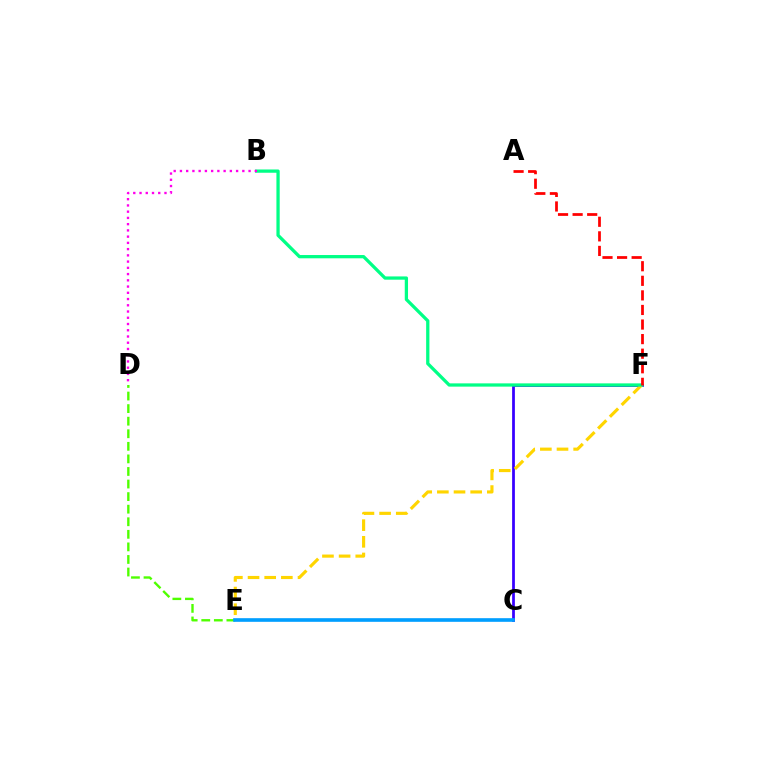{('C', 'F'): [{'color': '#3700ff', 'line_style': 'solid', 'thickness': 1.99}], ('E', 'F'): [{'color': '#ffd500', 'line_style': 'dashed', 'thickness': 2.26}], ('D', 'E'): [{'color': '#4fff00', 'line_style': 'dashed', 'thickness': 1.71}], ('B', 'F'): [{'color': '#00ff86', 'line_style': 'solid', 'thickness': 2.35}], ('A', 'F'): [{'color': '#ff0000', 'line_style': 'dashed', 'thickness': 1.98}], ('C', 'E'): [{'color': '#009eff', 'line_style': 'solid', 'thickness': 2.62}], ('B', 'D'): [{'color': '#ff00ed', 'line_style': 'dotted', 'thickness': 1.7}]}